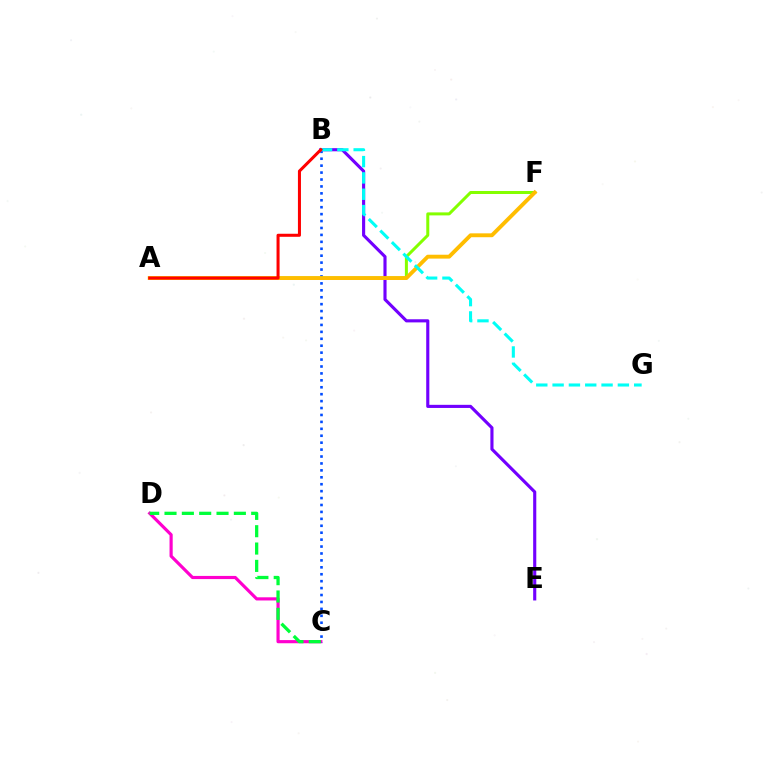{('C', 'D'): [{'color': '#ff00cf', 'line_style': 'solid', 'thickness': 2.28}, {'color': '#00ff39', 'line_style': 'dashed', 'thickness': 2.36}], ('B', 'C'): [{'color': '#004bff', 'line_style': 'dotted', 'thickness': 1.88}], ('B', 'E'): [{'color': '#7200ff', 'line_style': 'solid', 'thickness': 2.25}], ('A', 'F'): [{'color': '#84ff00', 'line_style': 'solid', 'thickness': 2.16}, {'color': '#ffbd00', 'line_style': 'solid', 'thickness': 2.79}], ('B', 'G'): [{'color': '#00fff6', 'line_style': 'dashed', 'thickness': 2.22}], ('A', 'B'): [{'color': '#ff0000', 'line_style': 'solid', 'thickness': 2.19}]}